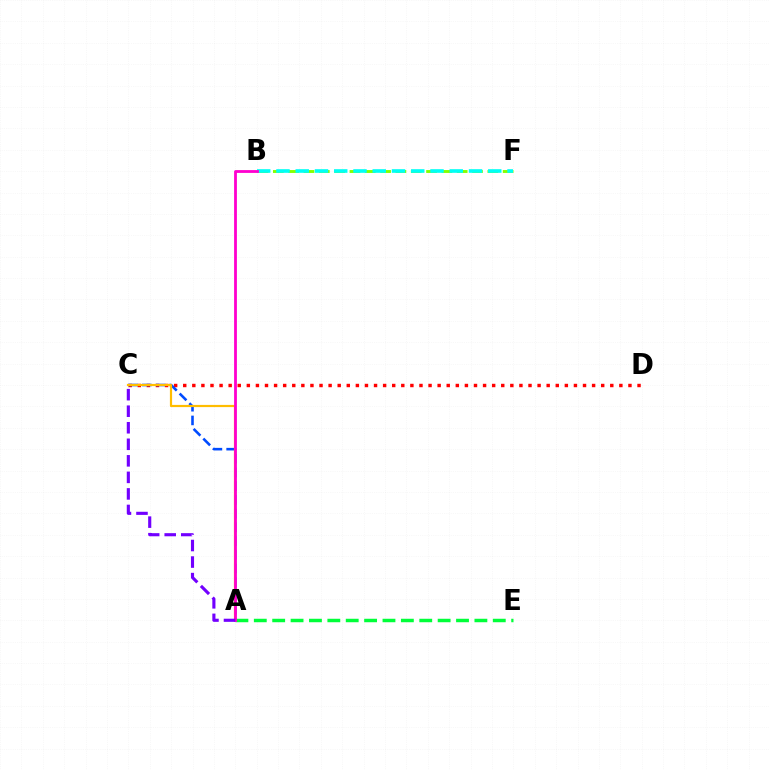{('B', 'F'): [{'color': '#84ff00', 'line_style': 'dashed', 'thickness': 2.08}, {'color': '#00fff6', 'line_style': 'dashed', 'thickness': 2.62}], ('A', 'E'): [{'color': '#00ff39', 'line_style': 'dashed', 'thickness': 2.5}], ('C', 'D'): [{'color': '#ff0000', 'line_style': 'dotted', 'thickness': 2.47}], ('A', 'C'): [{'color': '#004bff', 'line_style': 'dashed', 'thickness': 1.86}, {'color': '#ffbd00', 'line_style': 'solid', 'thickness': 1.58}, {'color': '#7200ff', 'line_style': 'dashed', 'thickness': 2.25}], ('A', 'B'): [{'color': '#ff00cf', 'line_style': 'solid', 'thickness': 2.02}]}